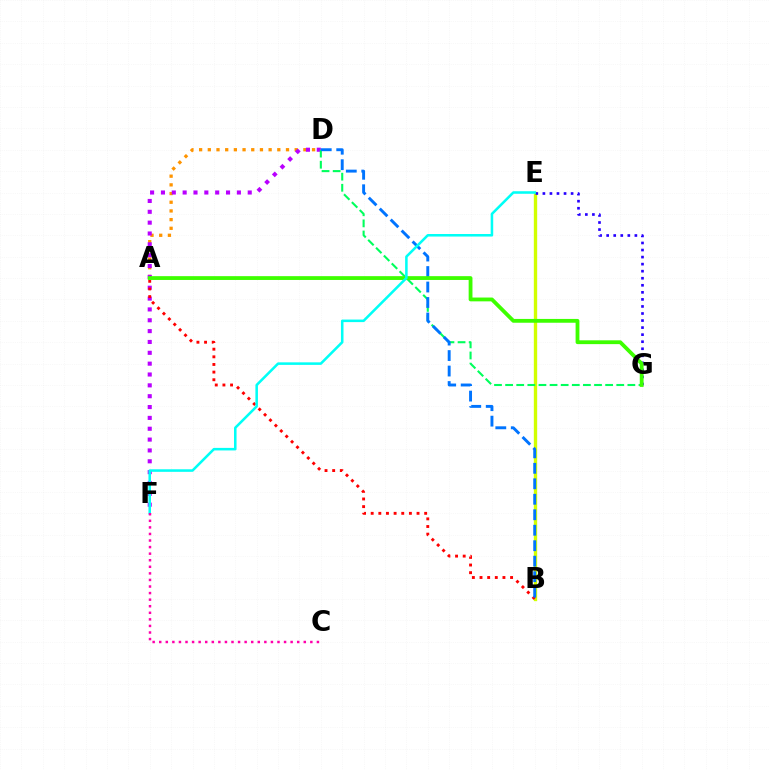{('B', 'E'): [{'color': '#d1ff00', 'line_style': 'solid', 'thickness': 2.41}], ('A', 'D'): [{'color': '#ff9400', 'line_style': 'dotted', 'thickness': 2.36}], ('D', 'F'): [{'color': '#b900ff', 'line_style': 'dotted', 'thickness': 2.95}], ('D', 'G'): [{'color': '#00ff5c', 'line_style': 'dashed', 'thickness': 1.51}], ('A', 'B'): [{'color': '#ff0000', 'line_style': 'dotted', 'thickness': 2.08}], ('B', 'D'): [{'color': '#0074ff', 'line_style': 'dashed', 'thickness': 2.1}], ('E', 'G'): [{'color': '#2500ff', 'line_style': 'dotted', 'thickness': 1.92}], ('A', 'G'): [{'color': '#3dff00', 'line_style': 'solid', 'thickness': 2.74}], ('E', 'F'): [{'color': '#00fff6', 'line_style': 'solid', 'thickness': 1.83}], ('C', 'F'): [{'color': '#ff00ac', 'line_style': 'dotted', 'thickness': 1.79}]}